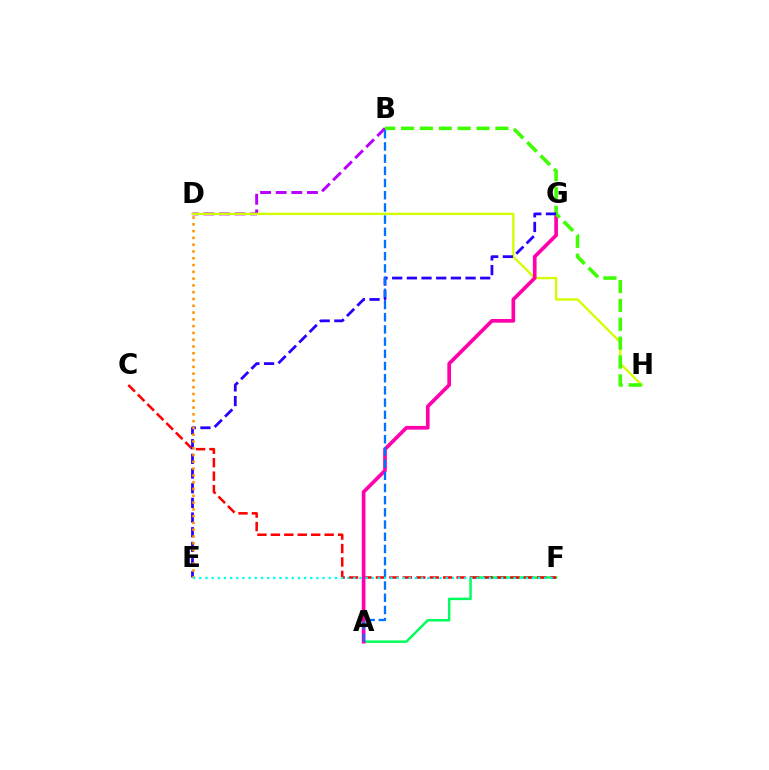{('B', 'D'): [{'color': '#b900ff', 'line_style': 'dashed', 'thickness': 2.12}], ('A', 'F'): [{'color': '#00ff5c', 'line_style': 'solid', 'thickness': 1.78}], ('D', 'H'): [{'color': '#d1ff00', 'line_style': 'solid', 'thickness': 1.66}], ('C', 'F'): [{'color': '#ff0000', 'line_style': 'dashed', 'thickness': 1.83}], ('A', 'G'): [{'color': '#ff00ac', 'line_style': 'solid', 'thickness': 2.65}], ('B', 'H'): [{'color': '#3dff00', 'line_style': 'dashed', 'thickness': 2.56}], ('E', 'G'): [{'color': '#2500ff', 'line_style': 'dashed', 'thickness': 1.99}], ('D', 'E'): [{'color': '#ff9400', 'line_style': 'dotted', 'thickness': 1.84}], ('A', 'B'): [{'color': '#0074ff', 'line_style': 'dashed', 'thickness': 1.66}], ('E', 'F'): [{'color': '#00fff6', 'line_style': 'dotted', 'thickness': 1.67}]}